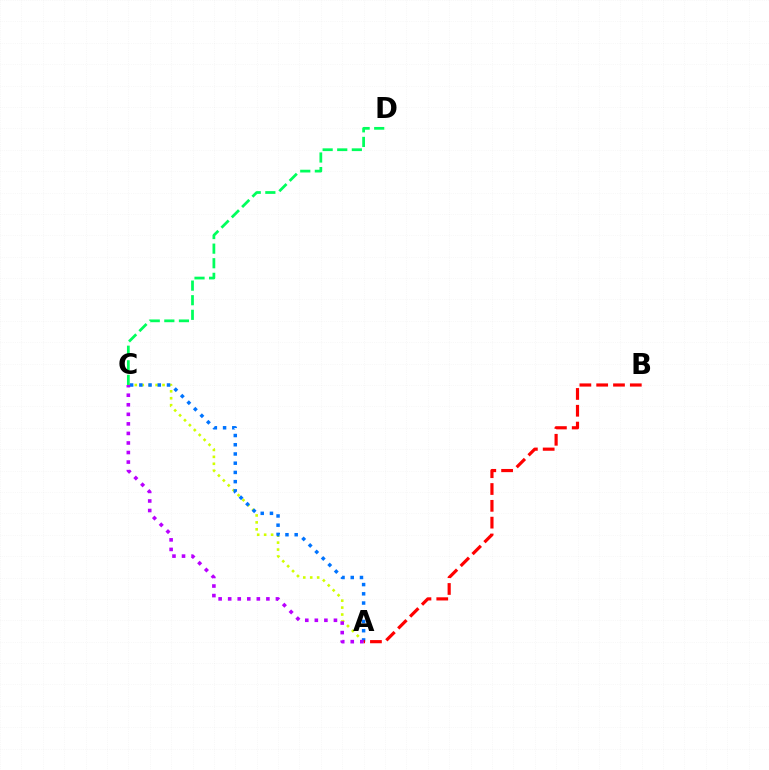{('A', 'C'): [{'color': '#d1ff00', 'line_style': 'dotted', 'thickness': 1.89}, {'color': '#0074ff', 'line_style': 'dotted', 'thickness': 2.51}, {'color': '#b900ff', 'line_style': 'dotted', 'thickness': 2.6}], ('C', 'D'): [{'color': '#00ff5c', 'line_style': 'dashed', 'thickness': 1.98}], ('A', 'B'): [{'color': '#ff0000', 'line_style': 'dashed', 'thickness': 2.28}]}